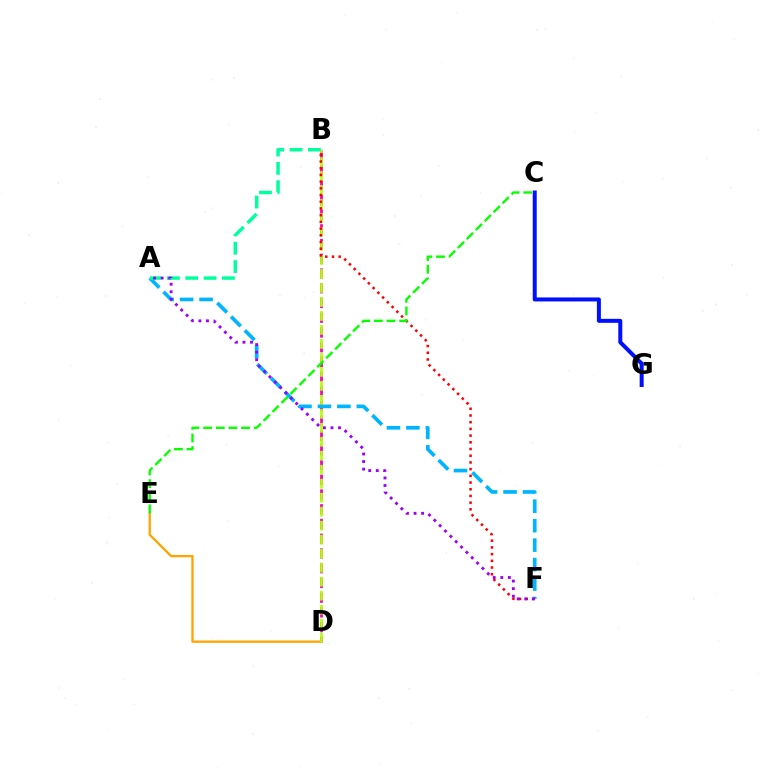{('B', 'D'): [{'color': '#ff00bd', 'line_style': 'dashed', 'thickness': 2.0}, {'color': '#b3ff00', 'line_style': 'dashed', 'thickness': 1.9}], ('A', 'F'): [{'color': '#00b5ff', 'line_style': 'dashed', 'thickness': 2.64}, {'color': '#9b00ff', 'line_style': 'dotted', 'thickness': 2.05}], ('D', 'E'): [{'color': '#ffa500', 'line_style': 'solid', 'thickness': 1.66}], ('A', 'B'): [{'color': '#00ff9d', 'line_style': 'dashed', 'thickness': 2.49}], ('C', 'G'): [{'color': '#0010ff', 'line_style': 'solid', 'thickness': 2.88}], ('B', 'F'): [{'color': '#ff0000', 'line_style': 'dotted', 'thickness': 1.82}], ('C', 'E'): [{'color': '#08ff00', 'line_style': 'dashed', 'thickness': 1.72}]}